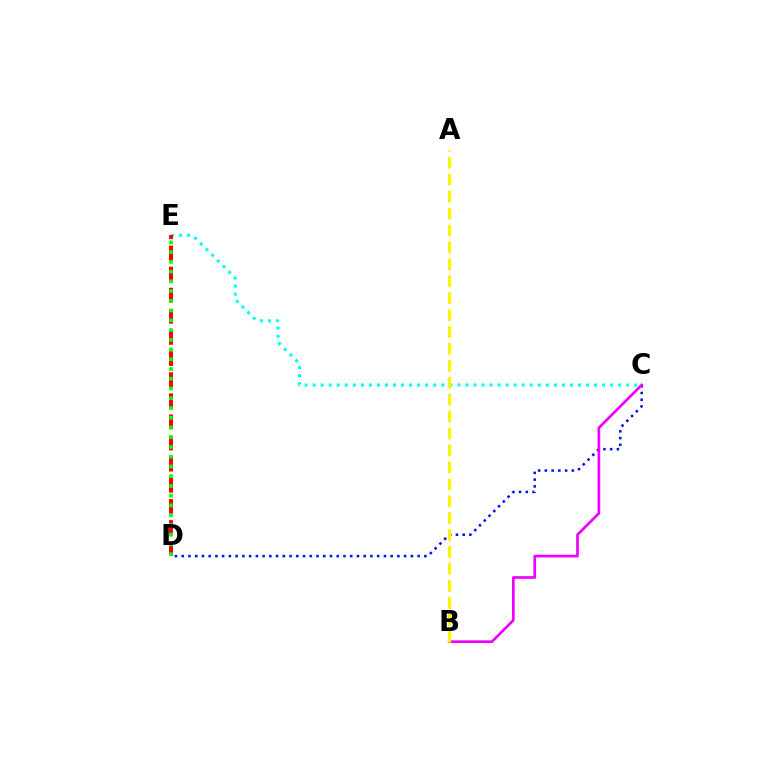{('C', 'E'): [{'color': '#00fff6', 'line_style': 'dotted', 'thickness': 2.18}], ('C', 'D'): [{'color': '#0010ff', 'line_style': 'dotted', 'thickness': 1.83}], ('B', 'C'): [{'color': '#ee00ff', 'line_style': 'solid', 'thickness': 1.93}], ('D', 'E'): [{'color': '#ff0000', 'line_style': 'dashed', 'thickness': 2.87}, {'color': '#08ff00', 'line_style': 'dotted', 'thickness': 2.65}], ('A', 'B'): [{'color': '#fcf500', 'line_style': 'dashed', 'thickness': 2.3}]}